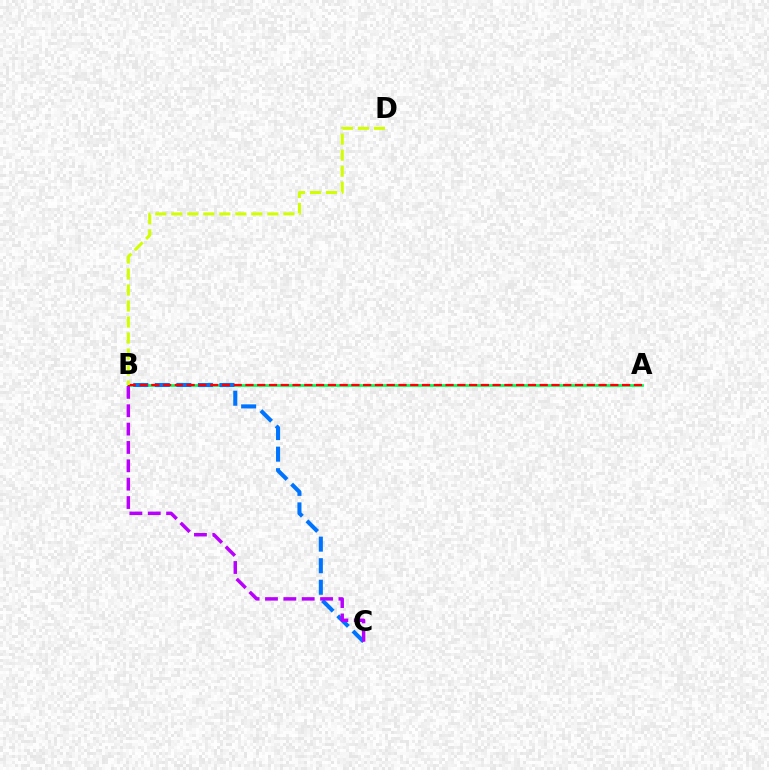{('A', 'B'): [{'color': '#00ff5c', 'line_style': 'solid', 'thickness': 1.97}, {'color': '#ff0000', 'line_style': 'dashed', 'thickness': 1.6}], ('B', 'C'): [{'color': '#0074ff', 'line_style': 'dashed', 'thickness': 2.93}, {'color': '#b900ff', 'line_style': 'dashed', 'thickness': 2.49}], ('B', 'D'): [{'color': '#d1ff00', 'line_style': 'dashed', 'thickness': 2.17}]}